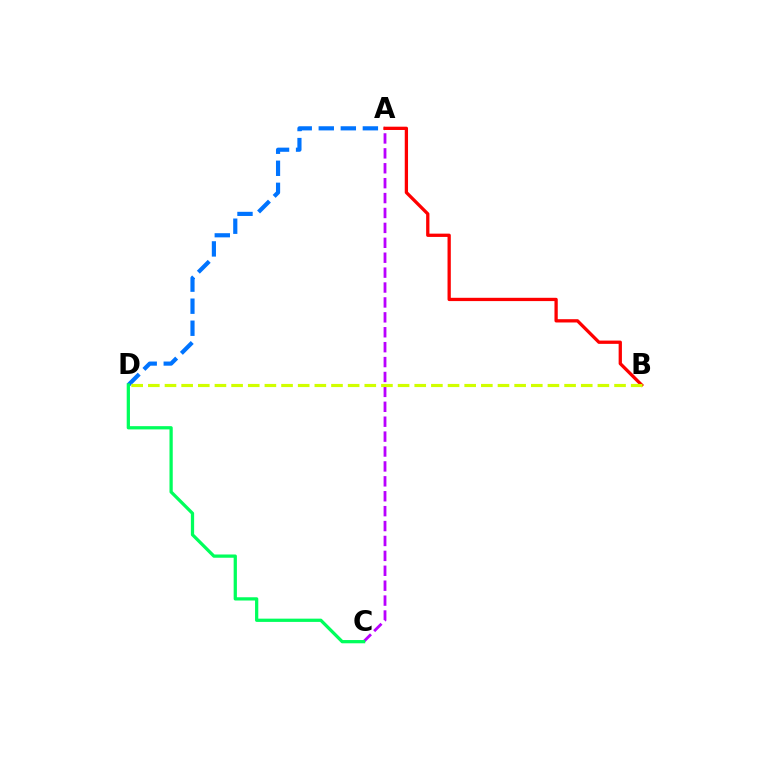{('A', 'D'): [{'color': '#0074ff', 'line_style': 'dashed', 'thickness': 2.99}], ('A', 'C'): [{'color': '#b900ff', 'line_style': 'dashed', 'thickness': 2.03}], ('A', 'B'): [{'color': '#ff0000', 'line_style': 'solid', 'thickness': 2.36}], ('B', 'D'): [{'color': '#d1ff00', 'line_style': 'dashed', 'thickness': 2.26}], ('C', 'D'): [{'color': '#00ff5c', 'line_style': 'solid', 'thickness': 2.34}]}